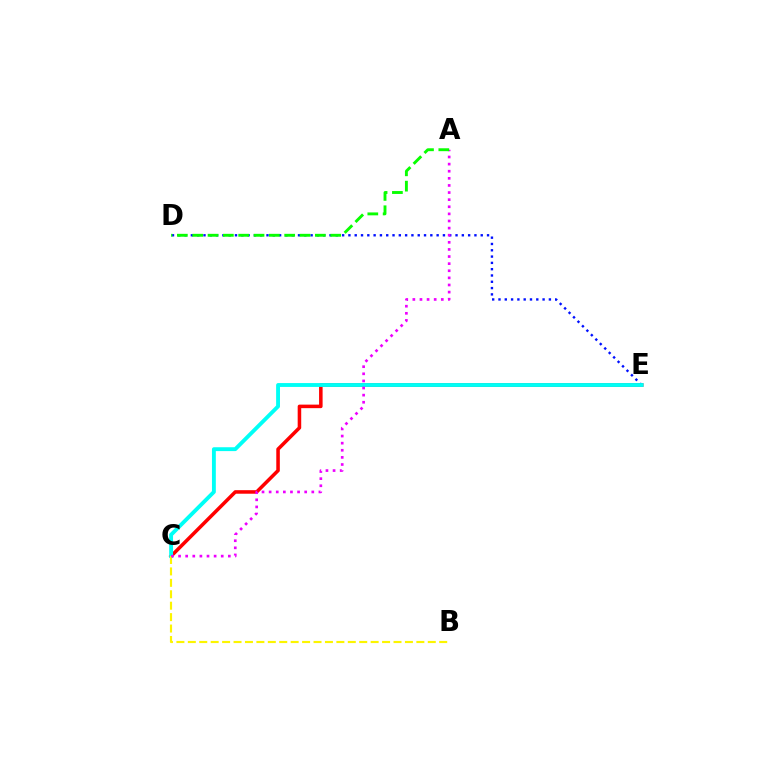{('C', 'E'): [{'color': '#ff0000', 'line_style': 'solid', 'thickness': 2.55}, {'color': '#00fff6', 'line_style': 'solid', 'thickness': 2.78}], ('D', 'E'): [{'color': '#0010ff', 'line_style': 'dotted', 'thickness': 1.71}], ('B', 'C'): [{'color': '#fcf500', 'line_style': 'dashed', 'thickness': 1.55}], ('A', 'C'): [{'color': '#ee00ff', 'line_style': 'dotted', 'thickness': 1.93}], ('A', 'D'): [{'color': '#08ff00', 'line_style': 'dashed', 'thickness': 2.08}]}